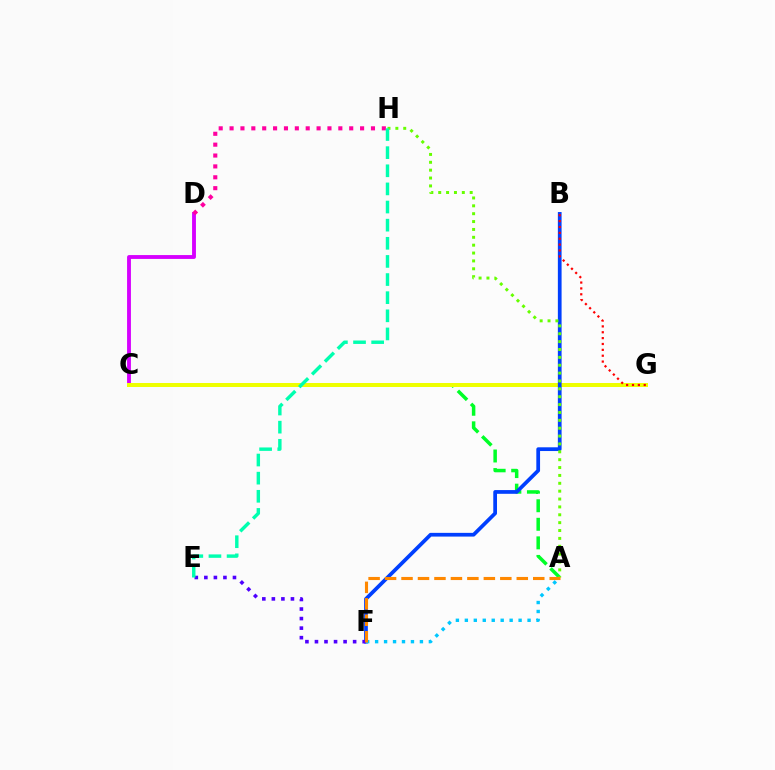{('A', 'C'): [{'color': '#00ff27', 'line_style': 'dashed', 'thickness': 2.52}], ('C', 'D'): [{'color': '#d600ff', 'line_style': 'solid', 'thickness': 2.78}], ('C', 'G'): [{'color': '#eeff00', 'line_style': 'solid', 'thickness': 2.87}], ('B', 'F'): [{'color': '#003fff', 'line_style': 'solid', 'thickness': 2.68}], ('A', 'H'): [{'color': '#66ff00', 'line_style': 'dotted', 'thickness': 2.14}], ('D', 'H'): [{'color': '#ff00a0', 'line_style': 'dotted', 'thickness': 2.96}], ('E', 'F'): [{'color': '#4f00ff', 'line_style': 'dotted', 'thickness': 2.59}], ('B', 'G'): [{'color': '#ff0000', 'line_style': 'dotted', 'thickness': 1.59}], ('A', 'F'): [{'color': '#00c7ff', 'line_style': 'dotted', 'thickness': 2.43}, {'color': '#ff8800', 'line_style': 'dashed', 'thickness': 2.24}], ('E', 'H'): [{'color': '#00ffaf', 'line_style': 'dashed', 'thickness': 2.46}]}